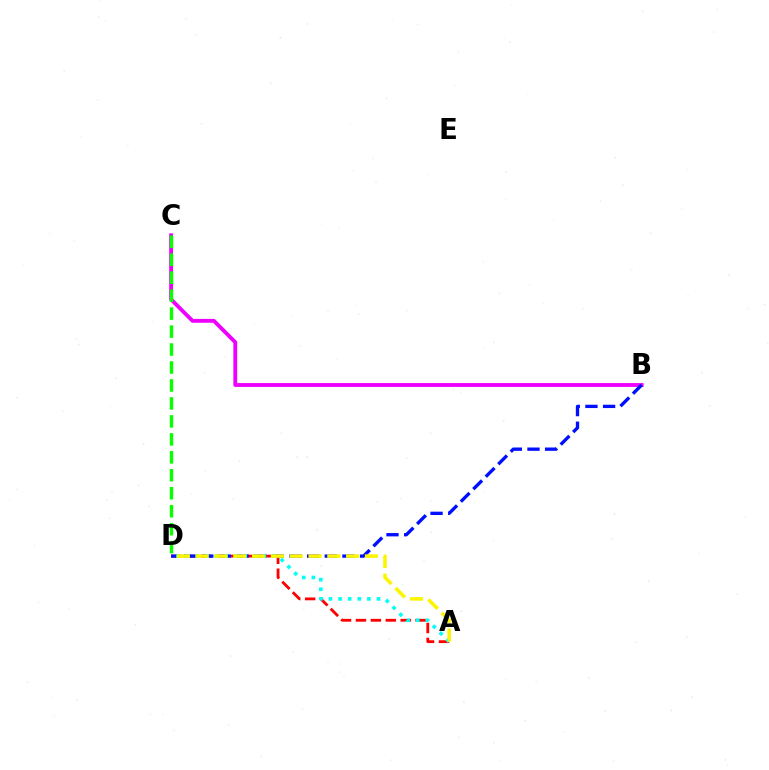{('A', 'D'): [{'color': '#ff0000', 'line_style': 'dashed', 'thickness': 2.03}, {'color': '#00fff6', 'line_style': 'dotted', 'thickness': 2.61}, {'color': '#fcf500', 'line_style': 'dashed', 'thickness': 2.56}], ('B', 'C'): [{'color': '#ee00ff', 'line_style': 'solid', 'thickness': 2.78}], ('C', 'D'): [{'color': '#08ff00', 'line_style': 'dashed', 'thickness': 2.44}], ('B', 'D'): [{'color': '#0010ff', 'line_style': 'dashed', 'thickness': 2.4}]}